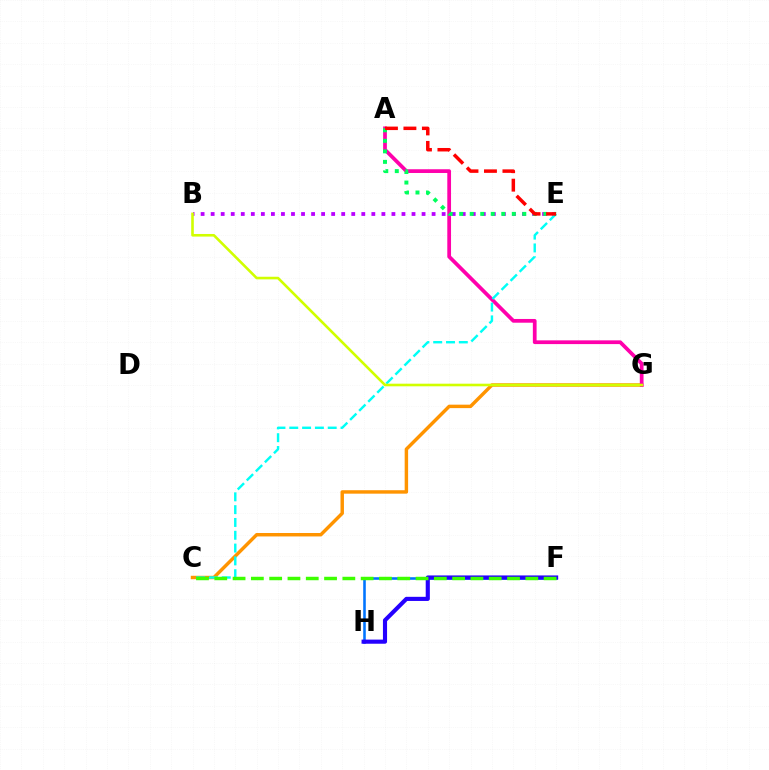{('C', 'G'): [{'color': '#ff9400', 'line_style': 'solid', 'thickness': 2.48}], ('B', 'E'): [{'color': '#b900ff', 'line_style': 'dotted', 'thickness': 2.73}], ('A', 'G'): [{'color': '#ff00ac', 'line_style': 'solid', 'thickness': 2.69}], ('C', 'E'): [{'color': '#00fff6', 'line_style': 'dashed', 'thickness': 1.74}], ('A', 'E'): [{'color': '#00ff5c', 'line_style': 'dotted', 'thickness': 2.86}, {'color': '#ff0000', 'line_style': 'dashed', 'thickness': 2.51}], ('F', 'H'): [{'color': '#0074ff', 'line_style': 'solid', 'thickness': 1.86}, {'color': '#2500ff', 'line_style': 'solid', 'thickness': 2.97}], ('C', 'F'): [{'color': '#3dff00', 'line_style': 'dashed', 'thickness': 2.49}], ('B', 'G'): [{'color': '#d1ff00', 'line_style': 'solid', 'thickness': 1.88}]}